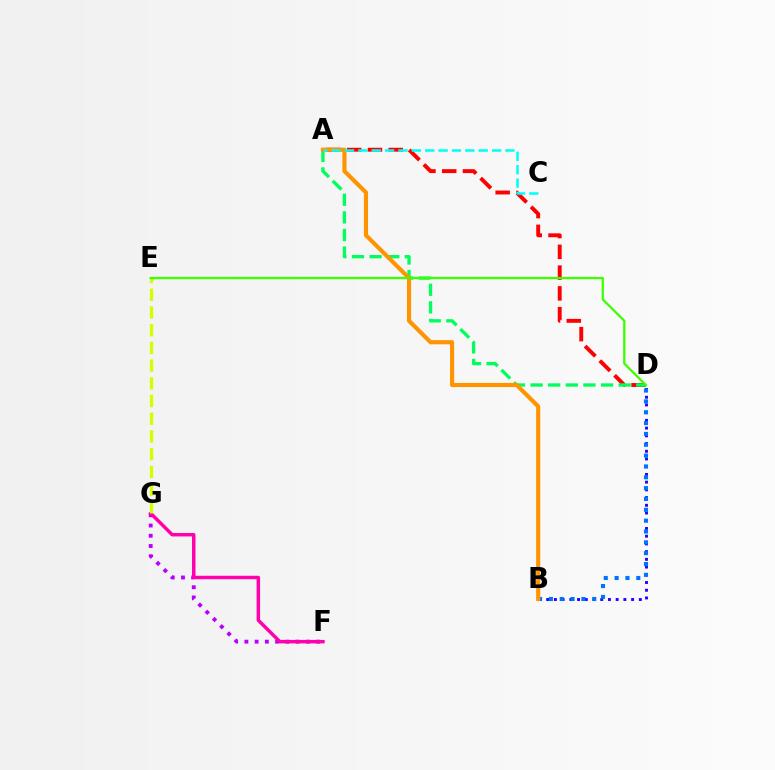{('F', 'G'): [{'color': '#b900ff', 'line_style': 'dotted', 'thickness': 2.78}, {'color': '#ff00ac', 'line_style': 'solid', 'thickness': 2.49}], ('B', 'D'): [{'color': '#2500ff', 'line_style': 'dotted', 'thickness': 2.1}, {'color': '#0074ff', 'line_style': 'dotted', 'thickness': 2.95}], ('A', 'D'): [{'color': '#ff0000', 'line_style': 'dashed', 'thickness': 2.82}, {'color': '#00ff5c', 'line_style': 'dashed', 'thickness': 2.39}], ('E', 'G'): [{'color': '#d1ff00', 'line_style': 'dashed', 'thickness': 2.41}], ('A', 'B'): [{'color': '#ff9400', 'line_style': 'solid', 'thickness': 2.98}], ('A', 'C'): [{'color': '#00fff6', 'line_style': 'dashed', 'thickness': 1.82}], ('D', 'E'): [{'color': '#3dff00', 'line_style': 'solid', 'thickness': 1.64}]}